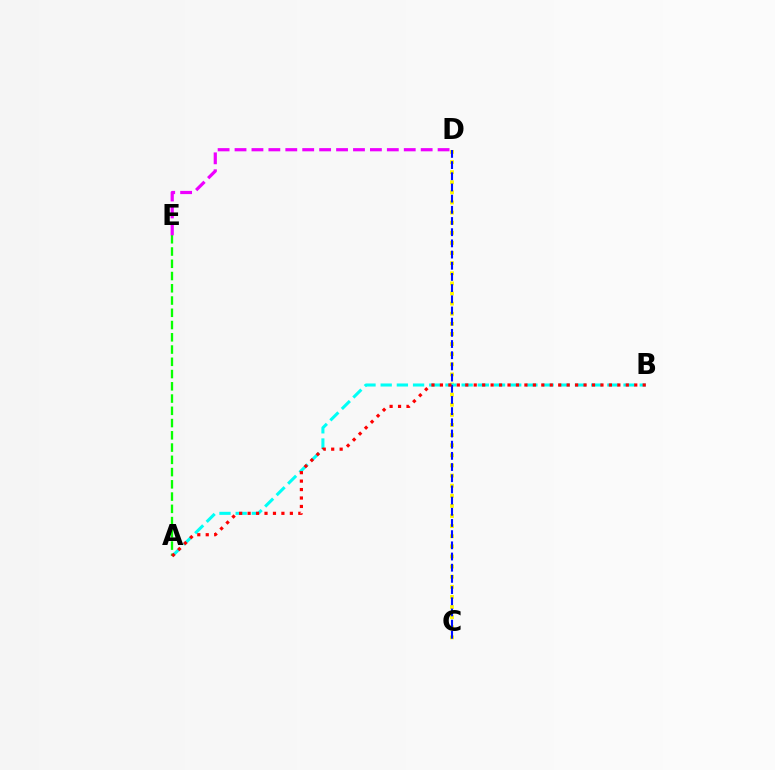{('A', 'E'): [{'color': '#08ff00', 'line_style': 'dashed', 'thickness': 1.66}], ('C', 'D'): [{'color': '#fcf500', 'line_style': 'dotted', 'thickness': 2.75}, {'color': '#0010ff', 'line_style': 'dashed', 'thickness': 1.52}], ('A', 'B'): [{'color': '#00fff6', 'line_style': 'dashed', 'thickness': 2.2}, {'color': '#ff0000', 'line_style': 'dotted', 'thickness': 2.3}], ('D', 'E'): [{'color': '#ee00ff', 'line_style': 'dashed', 'thickness': 2.3}]}